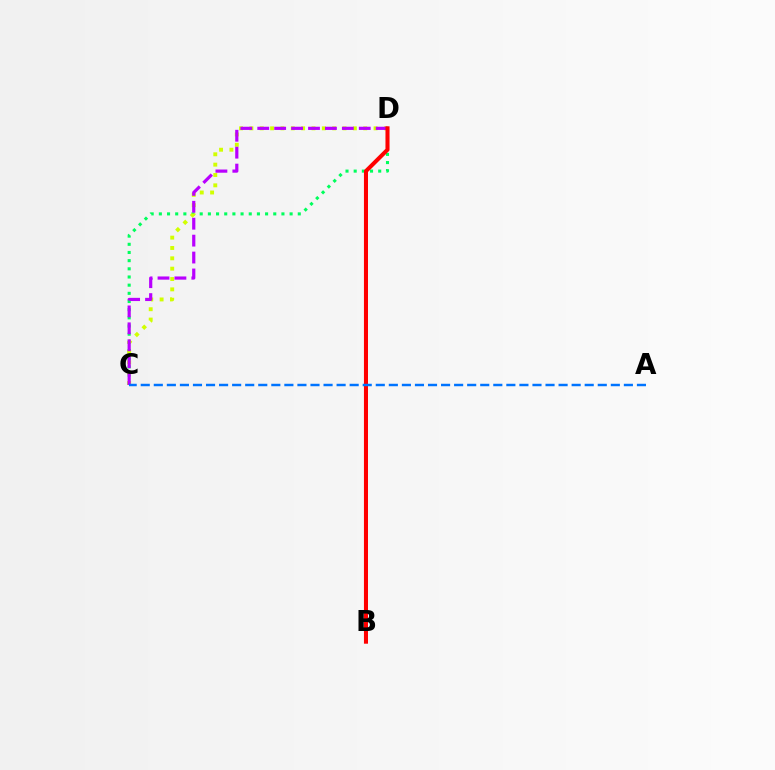{('C', 'D'): [{'color': '#00ff5c', 'line_style': 'dotted', 'thickness': 2.22}, {'color': '#d1ff00', 'line_style': 'dotted', 'thickness': 2.81}, {'color': '#b900ff', 'line_style': 'dashed', 'thickness': 2.3}], ('B', 'D'): [{'color': '#ff0000', 'line_style': 'solid', 'thickness': 2.91}], ('A', 'C'): [{'color': '#0074ff', 'line_style': 'dashed', 'thickness': 1.77}]}